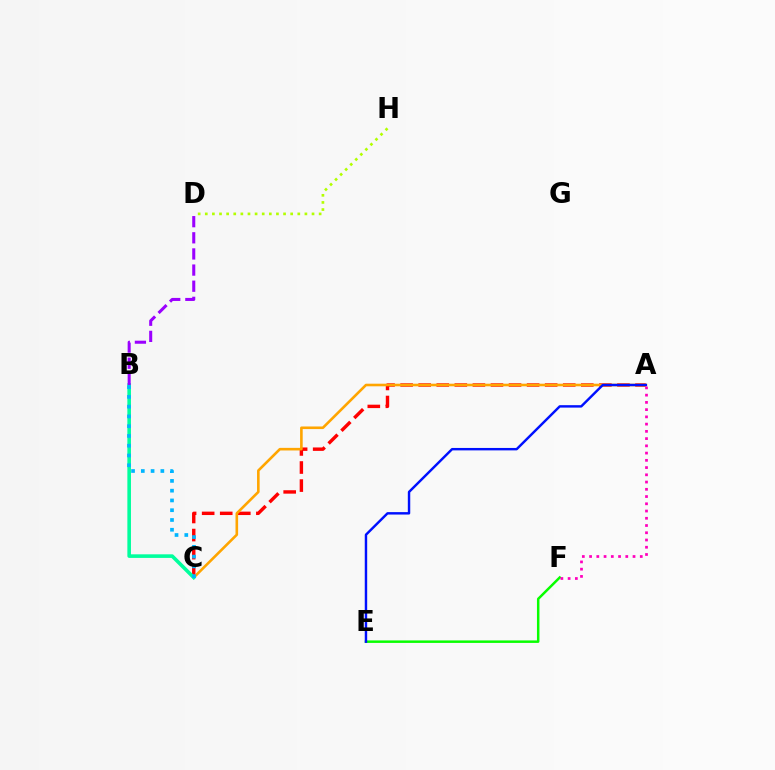{('D', 'H'): [{'color': '#b3ff00', 'line_style': 'dotted', 'thickness': 1.93}], ('E', 'F'): [{'color': '#08ff00', 'line_style': 'solid', 'thickness': 1.79}], ('A', 'C'): [{'color': '#ff0000', 'line_style': 'dashed', 'thickness': 2.45}, {'color': '#ffa500', 'line_style': 'solid', 'thickness': 1.88}], ('B', 'C'): [{'color': '#00ff9d', 'line_style': 'solid', 'thickness': 2.59}, {'color': '#00b5ff', 'line_style': 'dotted', 'thickness': 2.65}], ('B', 'D'): [{'color': '#9b00ff', 'line_style': 'dashed', 'thickness': 2.19}], ('A', 'E'): [{'color': '#0010ff', 'line_style': 'solid', 'thickness': 1.75}], ('A', 'F'): [{'color': '#ff00bd', 'line_style': 'dotted', 'thickness': 1.97}]}